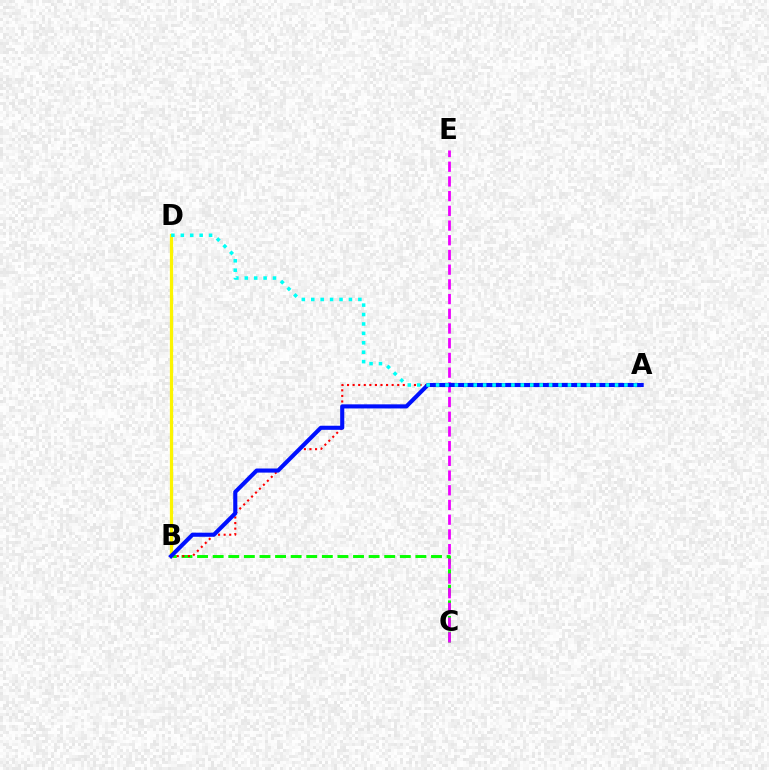{('B', 'C'): [{'color': '#08ff00', 'line_style': 'dashed', 'thickness': 2.12}], ('A', 'B'): [{'color': '#ff0000', 'line_style': 'dotted', 'thickness': 1.51}, {'color': '#0010ff', 'line_style': 'solid', 'thickness': 2.95}], ('B', 'D'): [{'color': '#fcf500', 'line_style': 'solid', 'thickness': 2.32}], ('C', 'E'): [{'color': '#ee00ff', 'line_style': 'dashed', 'thickness': 2.0}], ('A', 'D'): [{'color': '#00fff6', 'line_style': 'dotted', 'thickness': 2.56}]}